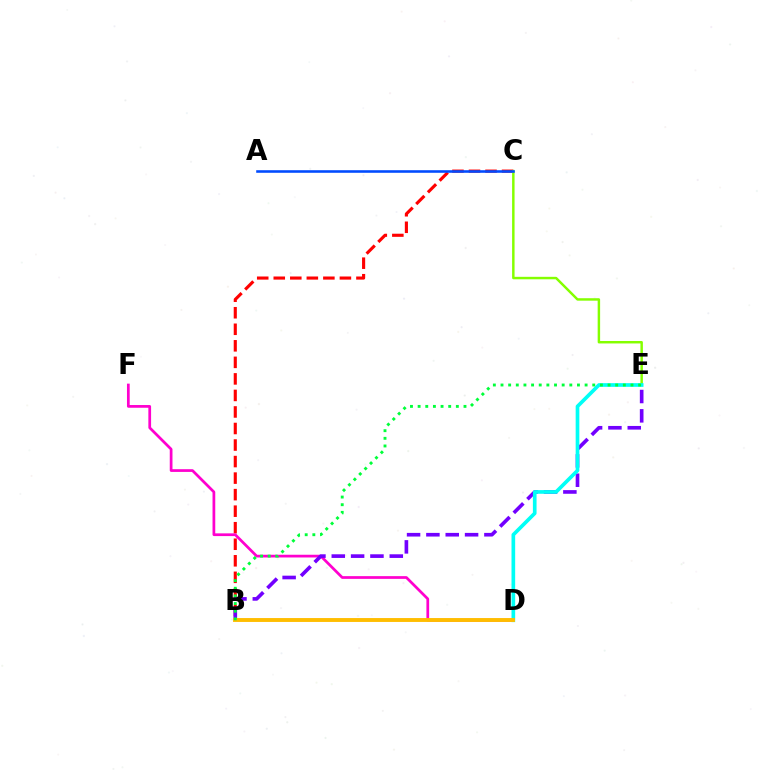{('B', 'C'): [{'color': '#ff0000', 'line_style': 'dashed', 'thickness': 2.25}], ('D', 'F'): [{'color': '#ff00cf', 'line_style': 'solid', 'thickness': 1.96}], ('C', 'E'): [{'color': '#84ff00', 'line_style': 'solid', 'thickness': 1.77}], ('B', 'E'): [{'color': '#7200ff', 'line_style': 'dashed', 'thickness': 2.63}, {'color': '#00ff39', 'line_style': 'dotted', 'thickness': 2.08}], ('D', 'E'): [{'color': '#00fff6', 'line_style': 'solid', 'thickness': 2.64}], ('A', 'C'): [{'color': '#004bff', 'line_style': 'solid', 'thickness': 1.86}], ('B', 'D'): [{'color': '#ffbd00', 'line_style': 'solid', 'thickness': 2.81}]}